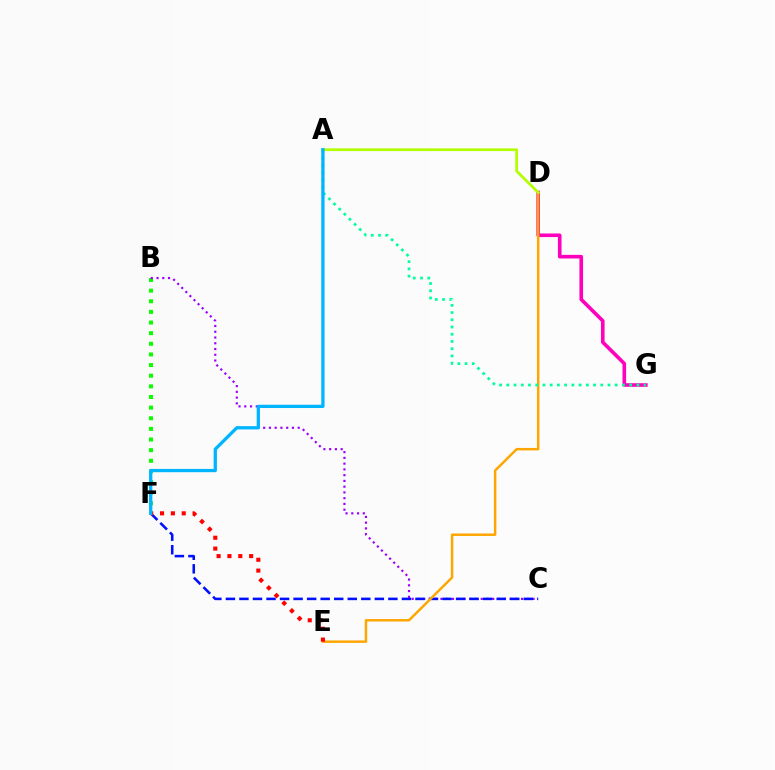{('D', 'G'): [{'color': '#ff00bd', 'line_style': 'solid', 'thickness': 2.6}], ('B', 'F'): [{'color': '#08ff00', 'line_style': 'dotted', 'thickness': 2.89}], ('B', 'C'): [{'color': '#9b00ff', 'line_style': 'dotted', 'thickness': 1.56}], ('C', 'F'): [{'color': '#0010ff', 'line_style': 'dashed', 'thickness': 1.84}], ('D', 'E'): [{'color': '#ffa500', 'line_style': 'solid', 'thickness': 1.77}], ('A', 'G'): [{'color': '#00ff9d', 'line_style': 'dotted', 'thickness': 1.96}], ('A', 'D'): [{'color': '#b3ff00', 'line_style': 'solid', 'thickness': 1.98}], ('E', 'F'): [{'color': '#ff0000', 'line_style': 'dotted', 'thickness': 2.95}], ('A', 'F'): [{'color': '#00b5ff', 'line_style': 'solid', 'thickness': 2.36}]}